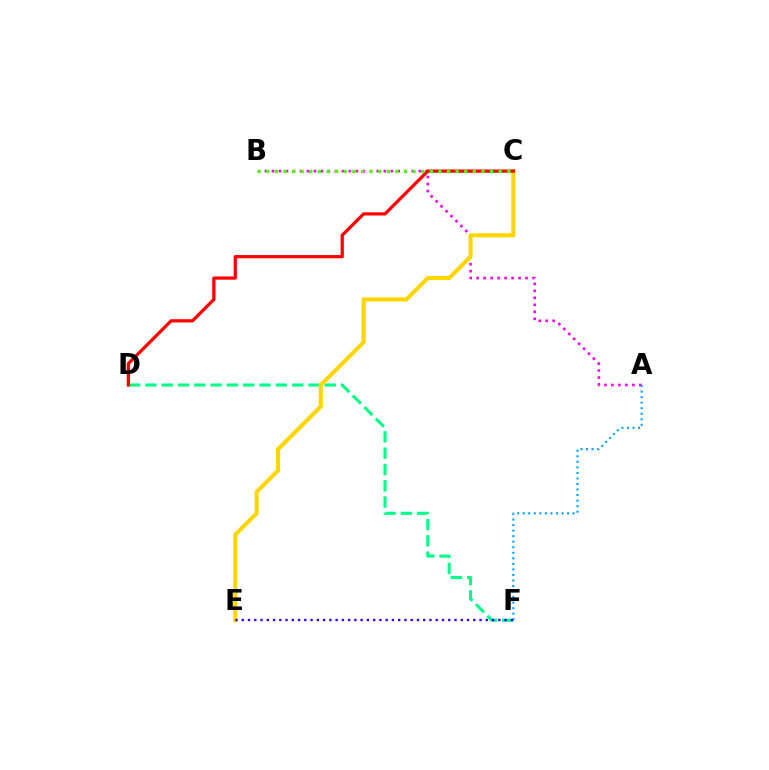{('A', 'B'): [{'color': '#ff00ed', 'line_style': 'dotted', 'thickness': 1.9}], ('D', 'F'): [{'color': '#00ff86', 'line_style': 'dashed', 'thickness': 2.22}], ('C', 'E'): [{'color': '#ffd500', 'line_style': 'solid', 'thickness': 2.95}], ('C', 'D'): [{'color': '#ff0000', 'line_style': 'solid', 'thickness': 2.33}], ('B', 'C'): [{'color': '#4fff00', 'line_style': 'dotted', 'thickness': 2.34}], ('A', 'F'): [{'color': '#009eff', 'line_style': 'dotted', 'thickness': 1.51}], ('E', 'F'): [{'color': '#3700ff', 'line_style': 'dotted', 'thickness': 1.7}]}